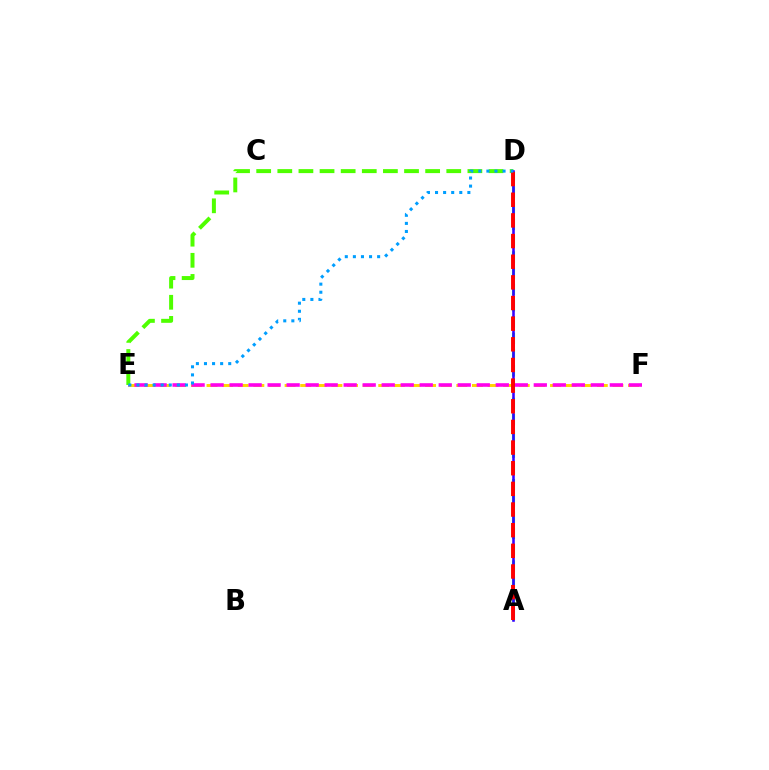{('E', 'F'): [{'color': '#ffd500', 'line_style': 'dashed', 'thickness': 2.12}, {'color': '#ff00ed', 'line_style': 'dashed', 'thickness': 2.58}], ('A', 'D'): [{'color': '#00ff86', 'line_style': 'dashed', 'thickness': 2.21}, {'color': '#3700ff', 'line_style': 'solid', 'thickness': 1.85}, {'color': '#ff0000', 'line_style': 'dashed', 'thickness': 2.81}], ('D', 'E'): [{'color': '#4fff00', 'line_style': 'dashed', 'thickness': 2.87}, {'color': '#009eff', 'line_style': 'dotted', 'thickness': 2.2}]}